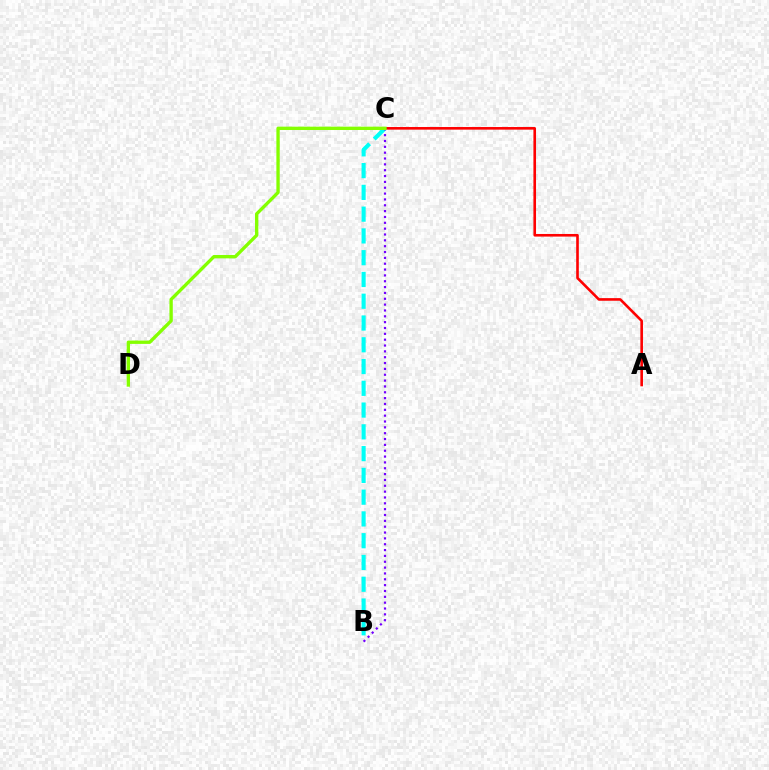{('A', 'C'): [{'color': '#ff0000', 'line_style': 'solid', 'thickness': 1.89}], ('B', 'C'): [{'color': '#00fff6', 'line_style': 'dashed', 'thickness': 2.96}, {'color': '#7200ff', 'line_style': 'dotted', 'thickness': 1.59}], ('C', 'D'): [{'color': '#84ff00', 'line_style': 'solid', 'thickness': 2.41}]}